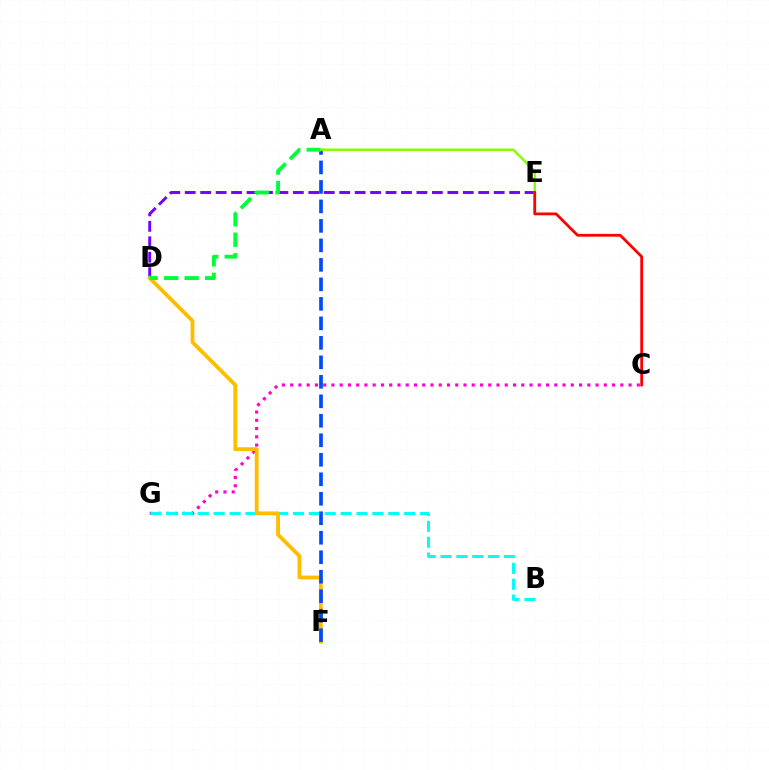{('C', 'G'): [{'color': '#ff00cf', 'line_style': 'dotted', 'thickness': 2.24}], ('B', 'G'): [{'color': '#00fff6', 'line_style': 'dashed', 'thickness': 2.16}], ('D', 'E'): [{'color': '#7200ff', 'line_style': 'dashed', 'thickness': 2.1}], ('D', 'F'): [{'color': '#ffbd00', 'line_style': 'solid', 'thickness': 2.76}], ('A', 'F'): [{'color': '#004bff', 'line_style': 'dashed', 'thickness': 2.65}], ('A', 'D'): [{'color': '#00ff39', 'line_style': 'dashed', 'thickness': 2.78}], ('A', 'E'): [{'color': '#84ff00', 'line_style': 'solid', 'thickness': 1.75}], ('C', 'E'): [{'color': '#ff0000', 'line_style': 'solid', 'thickness': 2.01}]}